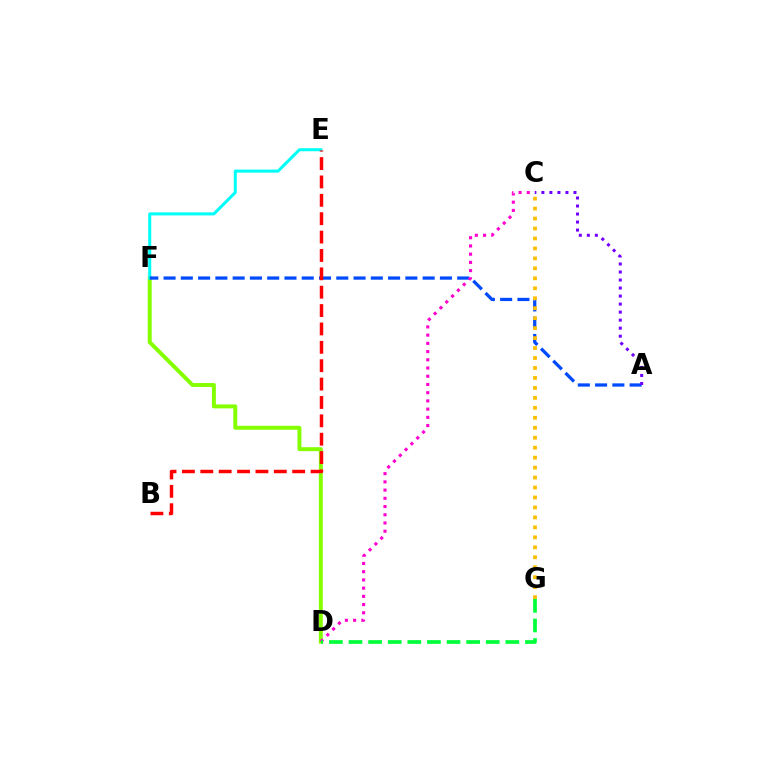{('D', 'F'): [{'color': '#84ff00', 'line_style': 'solid', 'thickness': 2.84}], ('E', 'F'): [{'color': '#00fff6', 'line_style': 'solid', 'thickness': 2.19}], ('A', 'F'): [{'color': '#004bff', 'line_style': 'dashed', 'thickness': 2.35}], ('A', 'C'): [{'color': '#7200ff', 'line_style': 'dotted', 'thickness': 2.18}], ('C', 'D'): [{'color': '#ff00cf', 'line_style': 'dotted', 'thickness': 2.23}], ('D', 'G'): [{'color': '#00ff39', 'line_style': 'dashed', 'thickness': 2.66}], ('B', 'E'): [{'color': '#ff0000', 'line_style': 'dashed', 'thickness': 2.5}], ('C', 'G'): [{'color': '#ffbd00', 'line_style': 'dotted', 'thickness': 2.71}]}